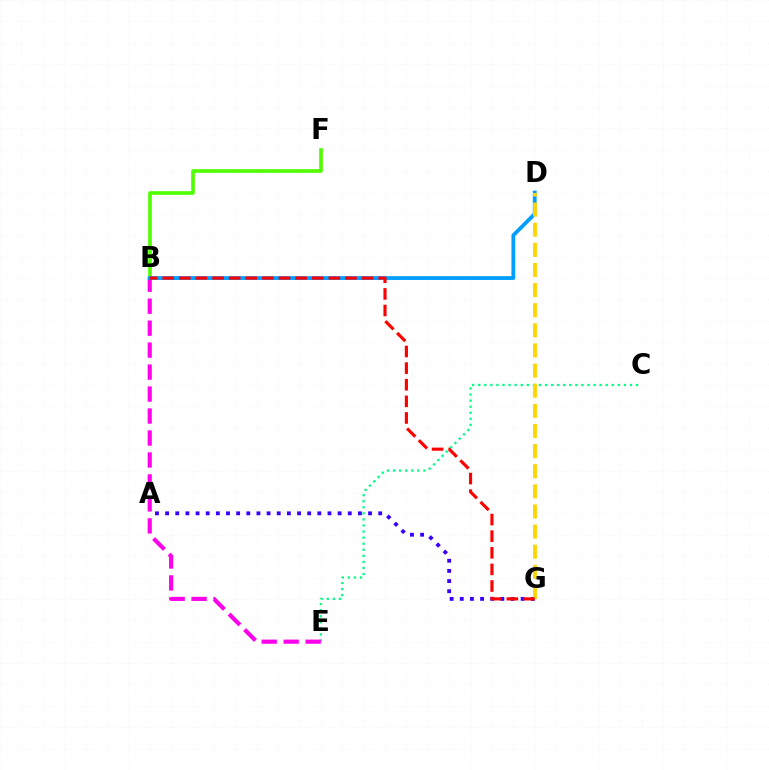{('B', 'F'): [{'color': '#4fff00', 'line_style': 'solid', 'thickness': 2.61}], ('C', 'E'): [{'color': '#00ff86', 'line_style': 'dotted', 'thickness': 1.65}], ('B', 'E'): [{'color': '#ff00ed', 'line_style': 'dashed', 'thickness': 2.98}], ('A', 'G'): [{'color': '#3700ff', 'line_style': 'dotted', 'thickness': 2.76}], ('B', 'D'): [{'color': '#009eff', 'line_style': 'solid', 'thickness': 2.73}], ('D', 'G'): [{'color': '#ffd500', 'line_style': 'dashed', 'thickness': 2.73}], ('B', 'G'): [{'color': '#ff0000', 'line_style': 'dashed', 'thickness': 2.26}]}